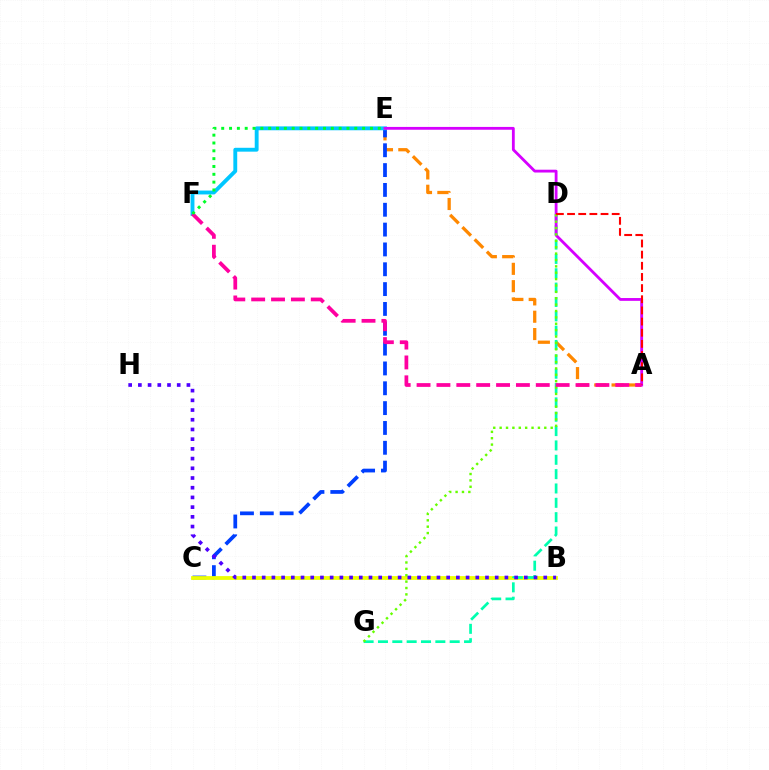{('A', 'E'): [{'color': '#ff8800', 'line_style': 'dashed', 'thickness': 2.35}, {'color': '#d600ff', 'line_style': 'solid', 'thickness': 2.03}], ('C', 'E'): [{'color': '#003fff', 'line_style': 'dashed', 'thickness': 2.69}], ('B', 'C'): [{'color': '#eeff00', 'line_style': 'solid', 'thickness': 2.74}], ('E', 'F'): [{'color': '#00c7ff', 'line_style': 'solid', 'thickness': 2.79}, {'color': '#00ff27', 'line_style': 'dotted', 'thickness': 2.13}], ('D', 'G'): [{'color': '#00ffaf', 'line_style': 'dashed', 'thickness': 1.95}, {'color': '#66ff00', 'line_style': 'dotted', 'thickness': 1.73}], ('A', 'F'): [{'color': '#ff00a0', 'line_style': 'dashed', 'thickness': 2.7}], ('B', 'H'): [{'color': '#4f00ff', 'line_style': 'dotted', 'thickness': 2.64}], ('A', 'D'): [{'color': '#ff0000', 'line_style': 'dashed', 'thickness': 1.52}]}